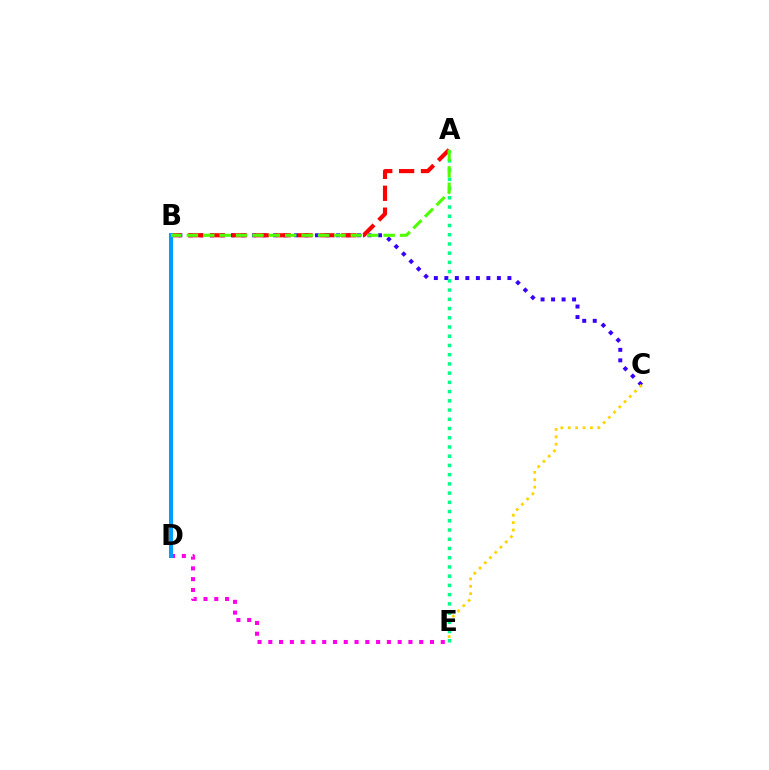{('D', 'E'): [{'color': '#ff00ed', 'line_style': 'dotted', 'thickness': 2.93}], ('B', 'C'): [{'color': '#3700ff', 'line_style': 'dotted', 'thickness': 2.85}], ('A', 'B'): [{'color': '#ff0000', 'line_style': 'dashed', 'thickness': 2.97}, {'color': '#4fff00', 'line_style': 'dashed', 'thickness': 2.23}], ('C', 'E'): [{'color': '#ffd500', 'line_style': 'dotted', 'thickness': 2.01}], ('B', 'D'): [{'color': '#009eff', 'line_style': 'solid', 'thickness': 2.91}], ('A', 'E'): [{'color': '#00ff86', 'line_style': 'dotted', 'thickness': 2.51}]}